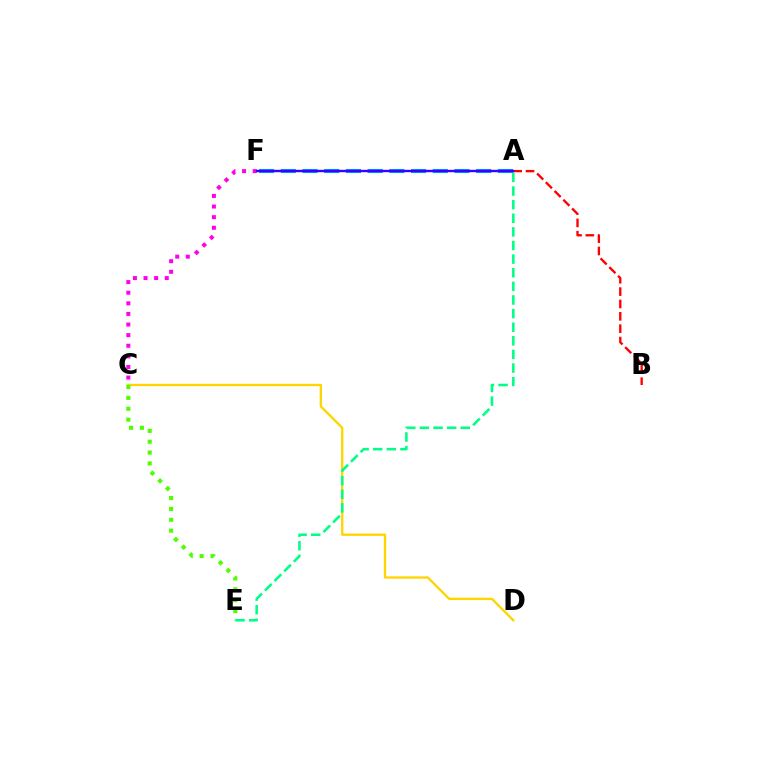{('C', 'F'): [{'color': '#ff00ed', 'line_style': 'dotted', 'thickness': 2.88}], ('C', 'D'): [{'color': '#ffd500', 'line_style': 'solid', 'thickness': 1.68}], ('C', 'E'): [{'color': '#4fff00', 'line_style': 'dotted', 'thickness': 2.95}], ('A', 'E'): [{'color': '#00ff86', 'line_style': 'dashed', 'thickness': 1.85}], ('A', 'F'): [{'color': '#009eff', 'line_style': 'dashed', 'thickness': 2.95}, {'color': '#3700ff', 'line_style': 'solid', 'thickness': 1.72}], ('A', 'B'): [{'color': '#ff0000', 'line_style': 'dashed', 'thickness': 1.68}]}